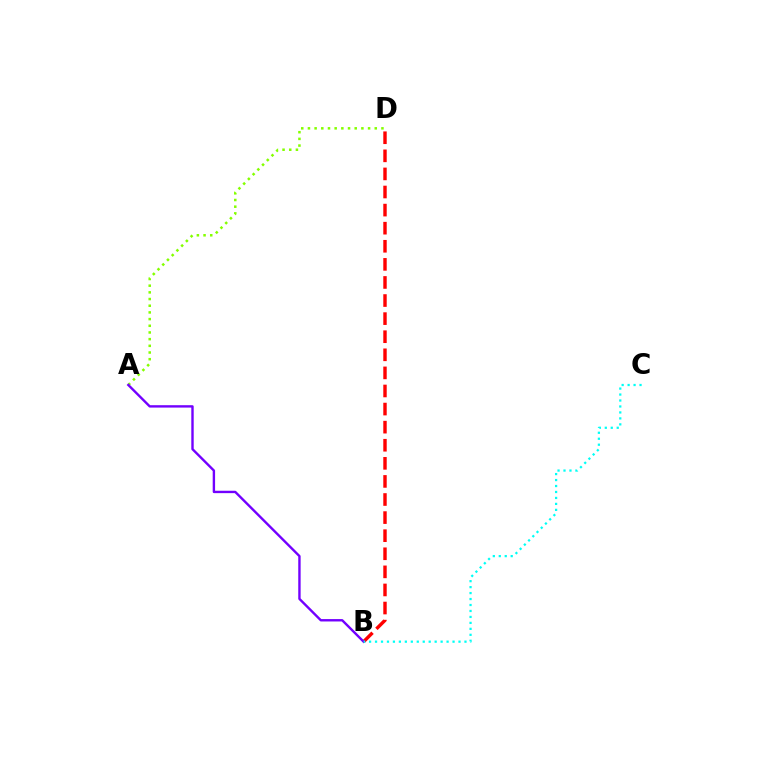{('A', 'D'): [{'color': '#84ff00', 'line_style': 'dotted', 'thickness': 1.82}], ('B', 'D'): [{'color': '#ff0000', 'line_style': 'dashed', 'thickness': 2.46}], ('A', 'B'): [{'color': '#7200ff', 'line_style': 'solid', 'thickness': 1.72}], ('B', 'C'): [{'color': '#00fff6', 'line_style': 'dotted', 'thickness': 1.62}]}